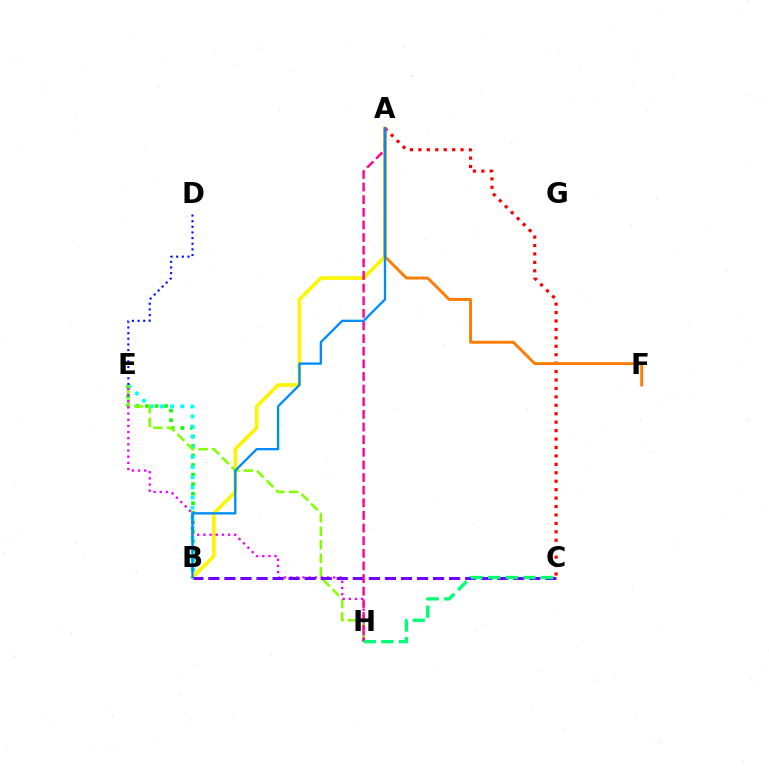{('A', 'B'): [{'color': '#fcf500', 'line_style': 'solid', 'thickness': 2.61}, {'color': '#008cff', 'line_style': 'solid', 'thickness': 1.67}], ('B', 'E'): [{'color': '#08ff00', 'line_style': 'dotted', 'thickness': 2.59}, {'color': '#00fff6', 'line_style': 'dotted', 'thickness': 2.76}], ('E', 'H'): [{'color': '#84ff00', 'line_style': 'dashed', 'thickness': 1.84}, {'color': '#ee00ff', 'line_style': 'dotted', 'thickness': 1.67}], ('A', 'C'): [{'color': '#ff0000', 'line_style': 'dotted', 'thickness': 2.29}], ('A', 'F'): [{'color': '#ff7c00', 'line_style': 'solid', 'thickness': 2.08}], ('B', 'C'): [{'color': '#7200ff', 'line_style': 'dashed', 'thickness': 2.18}], ('A', 'H'): [{'color': '#ff0094', 'line_style': 'dashed', 'thickness': 1.72}], ('C', 'H'): [{'color': '#00ff74', 'line_style': 'dashed', 'thickness': 2.39}], ('D', 'E'): [{'color': '#0010ff', 'line_style': 'dotted', 'thickness': 1.53}]}